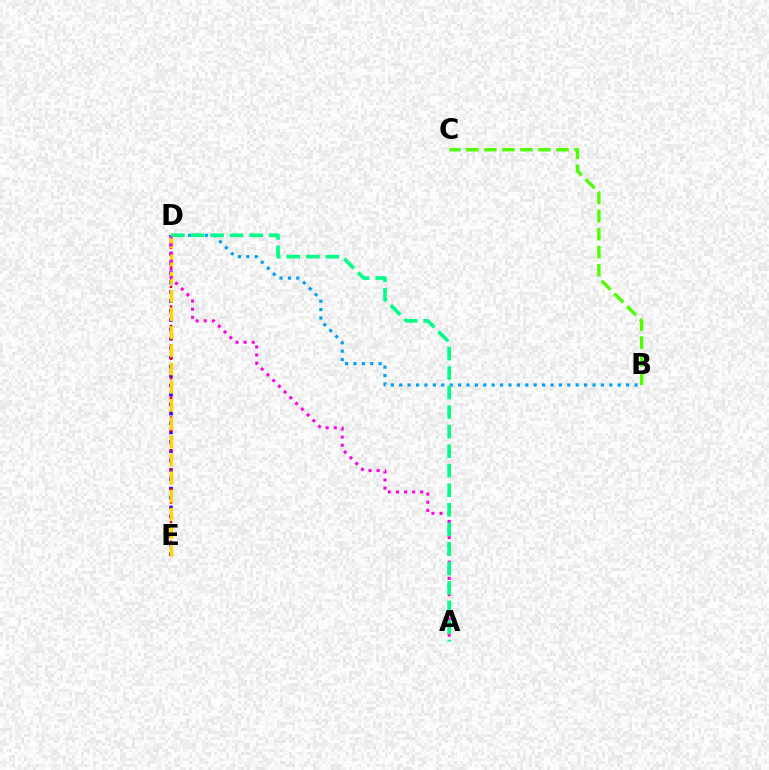{('D', 'E'): [{'color': '#3700ff', 'line_style': 'dotted', 'thickness': 2.55}, {'color': '#ff0000', 'line_style': 'dotted', 'thickness': 1.78}, {'color': '#ffd500', 'line_style': 'dashed', 'thickness': 2.47}], ('B', 'D'): [{'color': '#009eff', 'line_style': 'dotted', 'thickness': 2.28}], ('A', 'D'): [{'color': '#ff00ed', 'line_style': 'dotted', 'thickness': 2.21}, {'color': '#00ff86', 'line_style': 'dashed', 'thickness': 2.66}], ('B', 'C'): [{'color': '#4fff00', 'line_style': 'dashed', 'thickness': 2.45}]}